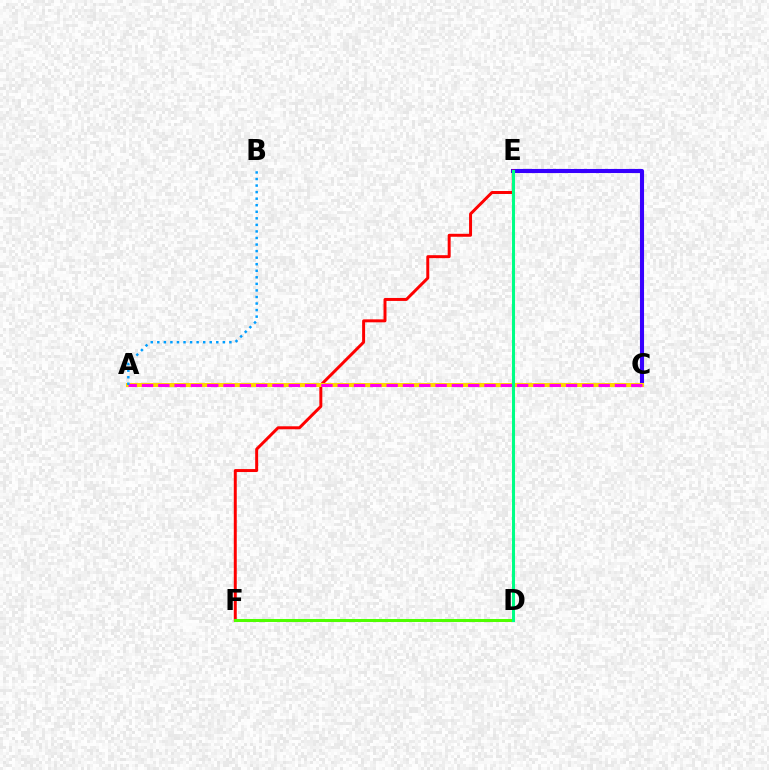{('C', 'E'): [{'color': '#3700ff', 'line_style': 'solid', 'thickness': 2.95}], ('E', 'F'): [{'color': '#ff0000', 'line_style': 'solid', 'thickness': 2.14}], ('D', 'F'): [{'color': '#4fff00', 'line_style': 'solid', 'thickness': 2.18}], ('A', 'C'): [{'color': '#ffd500', 'line_style': 'solid', 'thickness': 2.9}, {'color': '#ff00ed', 'line_style': 'dashed', 'thickness': 2.22}], ('D', 'E'): [{'color': '#00ff86', 'line_style': 'solid', 'thickness': 2.2}], ('A', 'B'): [{'color': '#009eff', 'line_style': 'dotted', 'thickness': 1.78}]}